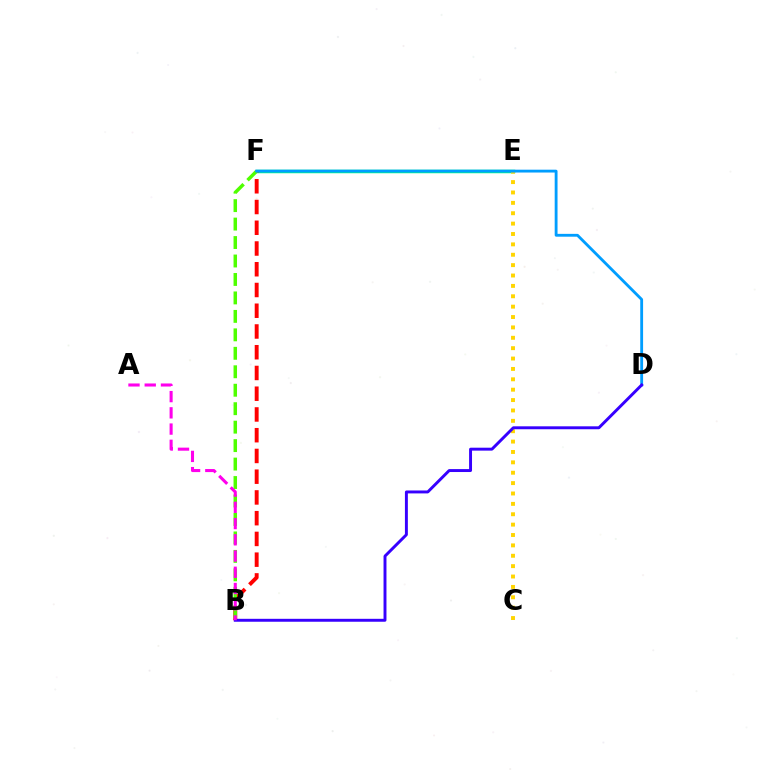{('E', 'F'): [{'color': '#00ff86', 'line_style': 'solid', 'thickness': 2.52}], ('B', 'F'): [{'color': '#ff0000', 'line_style': 'dashed', 'thickness': 2.82}, {'color': '#4fff00', 'line_style': 'dashed', 'thickness': 2.51}], ('C', 'E'): [{'color': '#ffd500', 'line_style': 'dotted', 'thickness': 2.82}], ('D', 'F'): [{'color': '#009eff', 'line_style': 'solid', 'thickness': 2.04}], ('B', 'D'): [{'color': '#3700ff', 'line_style': 'solid', 'thickness': 2.11}], ('A', 'B'): [{'color': '#ff00ed', 'line_style': 'dashed', 'thickness': 2.21}]}